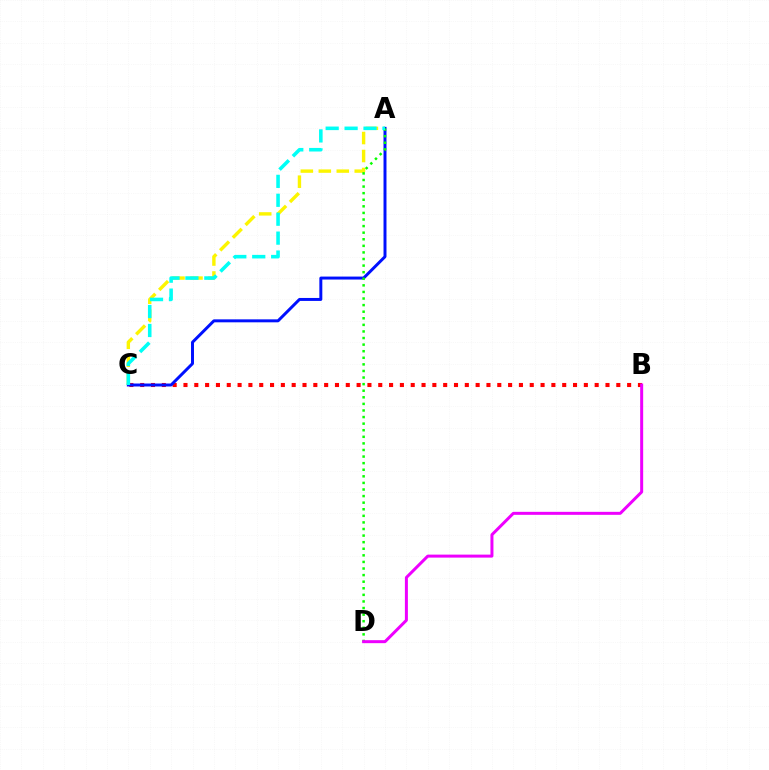{('A', 'C'): [{'color': '#fcf500', 'line_style': 'dashed', 'thickness': 2.44}, {'color': '#0010ff', 'line_style': 'solid', 'thickness': 2.14}, {'color': '#00fff6', 'line_style': 'dashed', 'thickness': 2.57}], ('B', 'C'): [{'color': '#ff0000', 'line_style': 'dotted', 'thickness': 2.94}], ('A', 'D'): [{'color': '#08ff00', 'line_style': 'dotted', 'thickness': 1.79}], ('B', 'D'): [{'color': '#ee00ff', 'line_style': 'solid', 'thickness': 2.16}]}